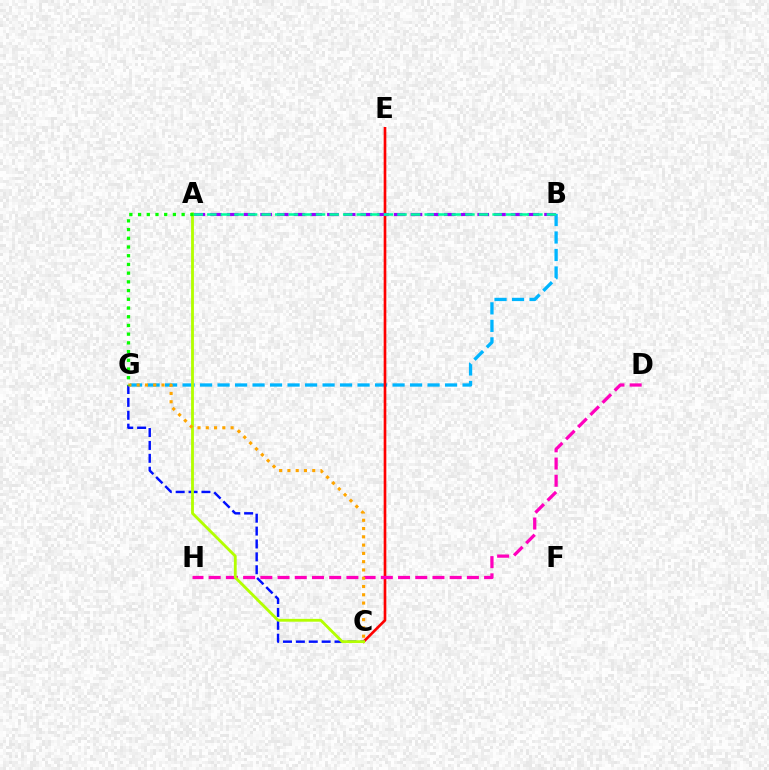{('B', 'G'): [{'color': '#00b5ff', 'line_style': 'dashed', 'thickness': 2.38}], ('C', 'E'): [{'color': '#ff0000', 'line_style': 'solid', 'thickness': 1.91}], ('A', 'B'): [{'color': '#9b00ff', 'line_style': 'dashed', 'thickness': 2.27}, {'color': '#00ff9d', 'line_style': 'dashed', 'thickness': 1.85}], ('D', 'H'): [{'color': '#ff00bd', 'line_style': 'dashed', 'thickness': 2.34}], ('C', 'G'): [{'color': '#0010ff', 'line_style': 'dashed', 'thickness': 1.75}, {'color': '#ffa500', 'line_style': 'dotted', 'thickness': 2.25}], ('A', 'C'): [{'color': '#b3ff00', 'line_style': 'solid', 'thickness': 2.04}], ('A', 'G'): [{'color': '#08ff00', 'line_style': 'dotted', 'thickness': 2.37}]}